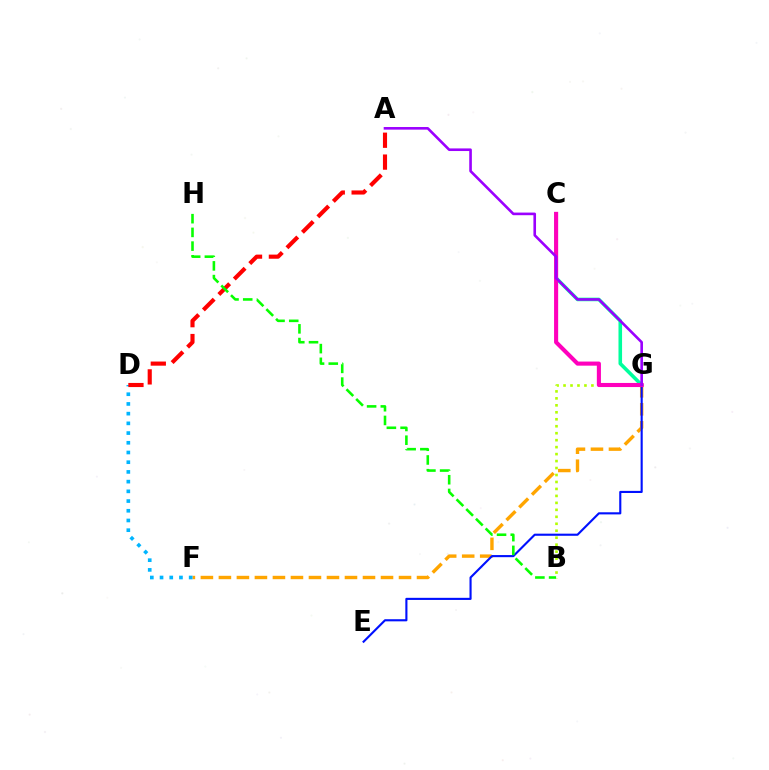{('C', 'G'): [{'color': '#00ff9d', 'line_style': 'solid', 'thickness': 2.58}, {'color': '#ff00bd', 'line_style': 'solid', 'thickness': 2.95}], ('F', 'G'): [{'color': '#ffa500', 'line_style': 'dashed', 'thickness': 2.45}], ('B', 'G'): [{'color': '#b3ff00', 'line_style': 'dotted', 'thickness': 1.89}], ('D', 'F'): [{'color': '#00b5ff', 'line_style': 'dotted', 'thickness': 2.64}], ('A', 'D'): [{'color': '#ff0000', 'line_style': 'dashed', 'thickness': 2.97}], ('E', 'G'): [{'color': '#0010ff', 'line_style': 'solid', 'thickness': 1.53}], ('B', 'H'): [{'color': '#08ff00', 'line_style': 'dashed', 'thickness': 1.86}], ('A', 'G'): [{'color': '#9b00ff', 'line_style': 'solid', 'thickness': 1.88}]}